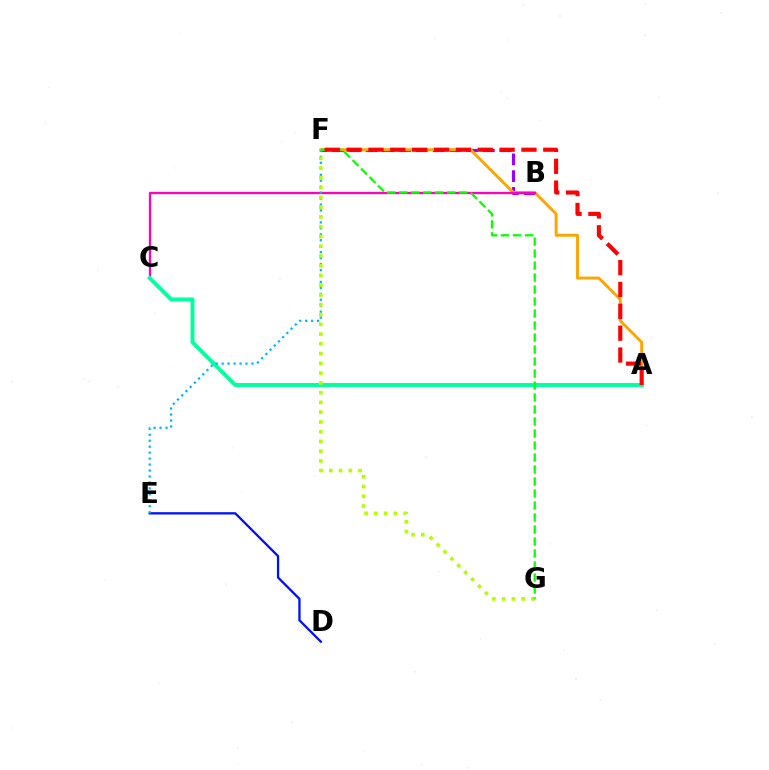{('B', 'F'): [{'color': '#9b00ff', 'line_style': 'dashed', 'thickness': 2.28}], ('D', 'E'): [{'color': '#0010ff', 'line_style': 'solid', 'thickness': 1.65}], ('A', 'F'): [{'color': '#ffa500', 'line_style': 'solid', 'thickness': 2.1}, {'color': '#ff0000', 'line_style': 'dashed', 'thickness': 2.97}], ('B', 'C'): [{'color': '#ff00bd', 'line_style': 'solid', 'thickness': 1.65}], ('A', 'C'): [{'color': '#00ff9d', 'line_style': 'solid', 'thickness': 2.81}], ('E', 'F'): [{'color': '#00b5ff', 'line_style': 'dotted', 'thickness': 1.62}], ('F', 'G'): [{'color': '#b3ff00', 'line_style': 'dotted', 'thickness': 2.65}, {'color': '#08ff00', 'line_style': 'dashed', 'thickness': 1.63}]}